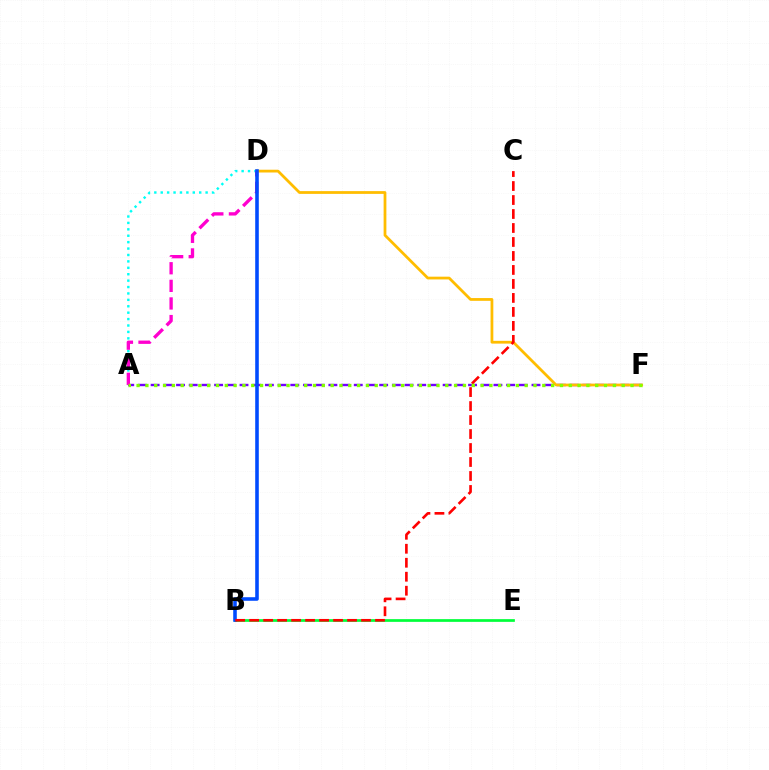{('A', 'F'): [{'color': '#7200ff', 'line_style': 'dashed', 'thickness': 1.72}, {'color': '#84ff00', 'line_style': 'dotted', 'thickness': 2.4}], ('D', 'F'): [{'color': '#ffbd00', 'line_style': 'solid', 'thickness': 1.99}], ('B', 'E'): [{'color': '#00ff39', 'line_style': 'solid', 'thickness': 1.96}], ('A', 'D'): [{'color': '#00fff6', 'line_style': 'dotted', 'thickness': 1.74}, {'color': '#ff00cf', 'line_style': 'dashed', 'thickness': 2.39}], ('B', 'D'): [{'color': '#004bff', 'line_style': 'solid', 'thickness': 2.57}], ('B', 'C'): [{'color': '#ff0000', 'line_style': 'dashed', 'thickness': 1.9}]}